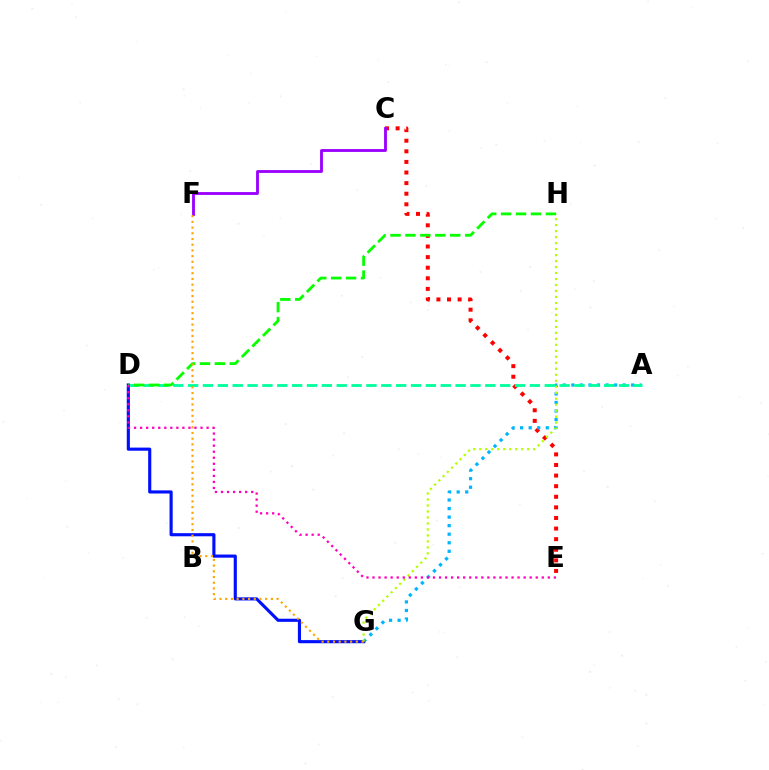{('C', 'E'): [{'color': '#ff0000', 'line_style': 'dotted', 'thickness': 2.88}], ('A', 'G'): [{'color': '#00b5ff', 'line_style': 'dotted', 'thickness': 2.32}], ('A', 'D'): [{'color': '#00ff9d', 'line_style': 'dashed', 'thickness': 2.02}], ('D', 'G'): [{'color': '#0010ff', 'line_style': 'solid', 'thickness': 2.25}], ('G', 'H'): [{'color': '#b3ff00', 'line_style': 'dotted', 'thickness': 1.63}], ('C', 'F'): [{'color': '#9b00ff', 'line_style': 'solid', 'thickness': 2.04}], ('D', 'H'): [{'color': '#08ff00', 'line_style': 'dashed', 'thickness': 2.03}], ('F', 'G'): [{'color': '#ffa500', 'line_style': 'dotted', 'thickness': 1.55}], ('D', 'E'): [{'color': '#ff00bd', 'line_style': 'dotted', 'thickness': 1.64}]}